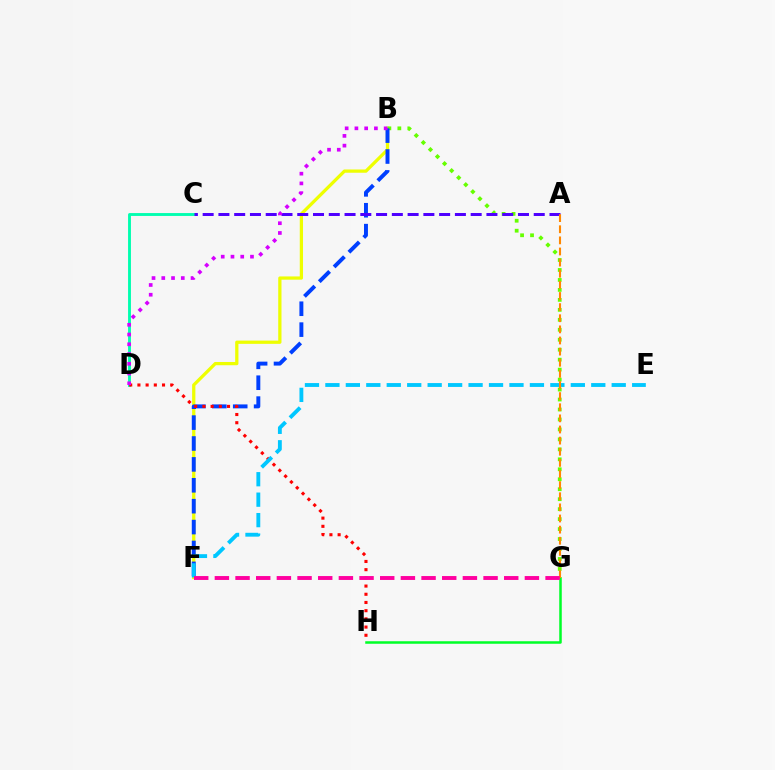{('C', 'D'): [{'color': '#00ffaf', 'line_style': 'solid', 'thickness': 2.08}], ('G', 'H'): [{'color': '#00ff27', 'line_style': 'solid', 'thickness': 1.81}], ('B', 'F'): [{'color': '#eeff00', 'line_style': 'solid', 'thickness': 2.34}, {'color': '#003fff', 'line_style': 'dashed', 'thickness': 2.84}], ('B', 'G'): [{'color': '#66ff00', 'line_style': 'dotted', 'thickness': 2.71}], ('A', 'C'): [{'color': '#4f00ff', 'line_style': 'dashed', 'thickness': 2.14}], ('D', 'H'): [{'color': '#ff0000', 'line_style': 'dotted', 'thickness': 2.23}], ('E', 'F'): [{'color': '#00c7ff', 'line_style': 'dashed', 'thickness': 2.78}], ('A', 'G'): [{'color': '#ff8800', 'line_style': 'dashed', 'thickness': 1.51}], ('B', 'D'): [{'color': '#d600ff', 'line_style': 'dotted', 'thickness': 2.65}], ('F', 'G'): [{'color': '#ff00a0', 'line_style': 'dashed', 'thickness': 2.81}]}